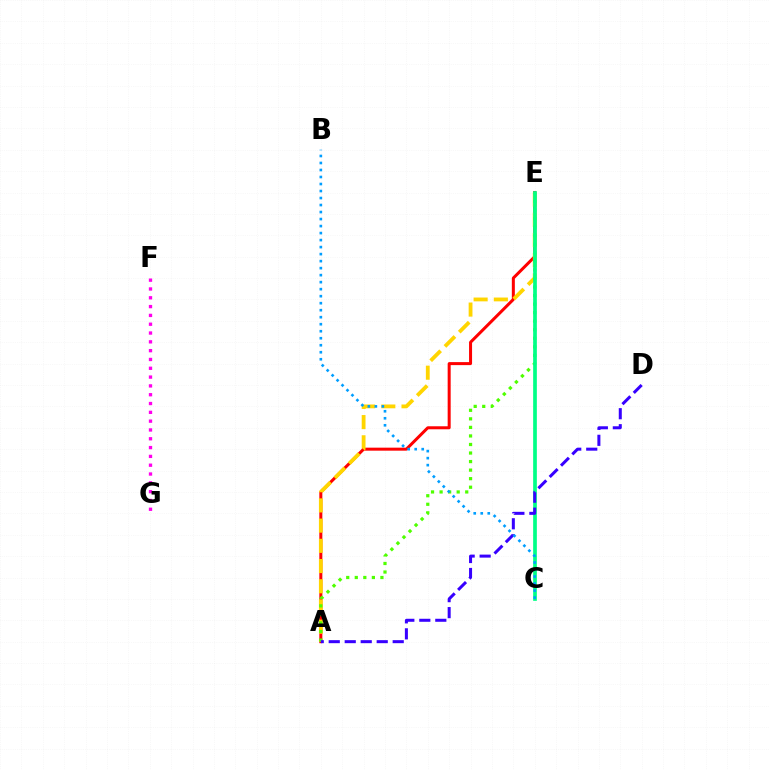{('A', 'E'): [{'color': '#ff0000', 'line_style': 'solid', 'thickness': 2.17}, {'color': '#ffd500', 'line_style': 'dashed', 'thickness': 2.75}, {'color': '#4fff00', 'line_style': 'dotted', 'thickness': 2.32}], ('C', 'E'): [{'color': '#00ff86', 'line_style': 'solid', 'thickness': 2.66}], ('F', 'G'): [{'color': '#ff00ed', 'line_style': 'dotted', 'thickness': 2.39}], ('A', 'D'): [{'color': '#3700ff', 'line_style': 'dashed', 'thickness': 2.17}], ('B', 'C'): [{'color': '#009eff', 'line_style': 'dotted', 'thickness': 1.9}]}